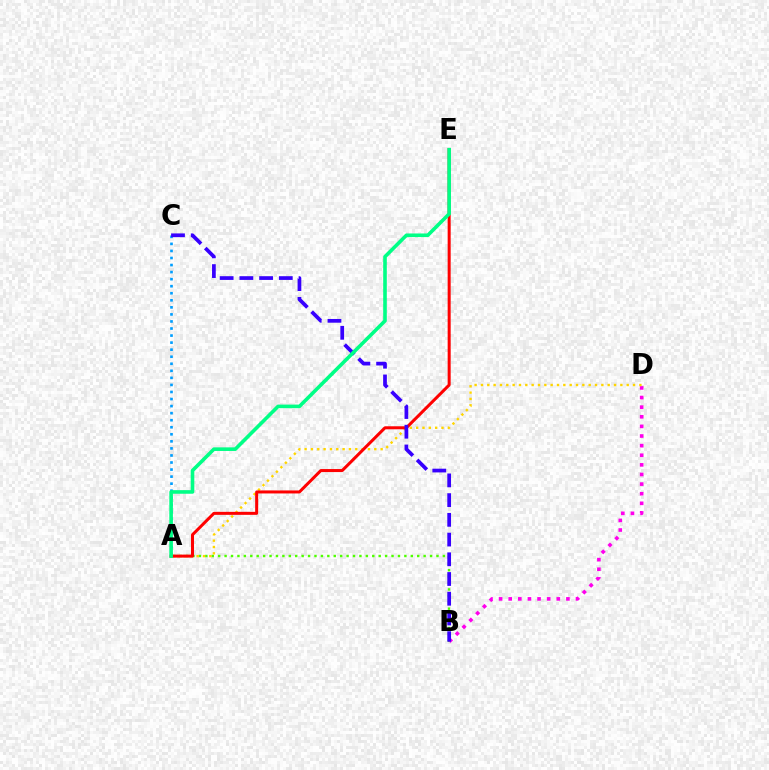{('A', 'B'): [{'color': '#4fff00', 'line_style': 'dotted', 'thickness': 1.74}], ('A', 'C'): [{'color': '#009eff', 'line_style': 'dotted', 'thickness': 1.92}], ('B', 'D'): [{'color': '#ff00ed', 'line_style': 'dotted', 'thickness': 2.61}], ('A', 'D'): [{'color': '#ffd500', 'line_style': 'dotted', 'thickness': 1.72}], ('A', 'E'): [{'color': '#ff0000', 'line_style': 'solid', 'thickness': 2.17}, {'color': '#00ff86', 'line_style': 'solid', 'thickness': 2.6}], ('B', 'C'): [{'color': '#3700ff', 'line_style': 'dashed', 'thickness': 2.68}]}